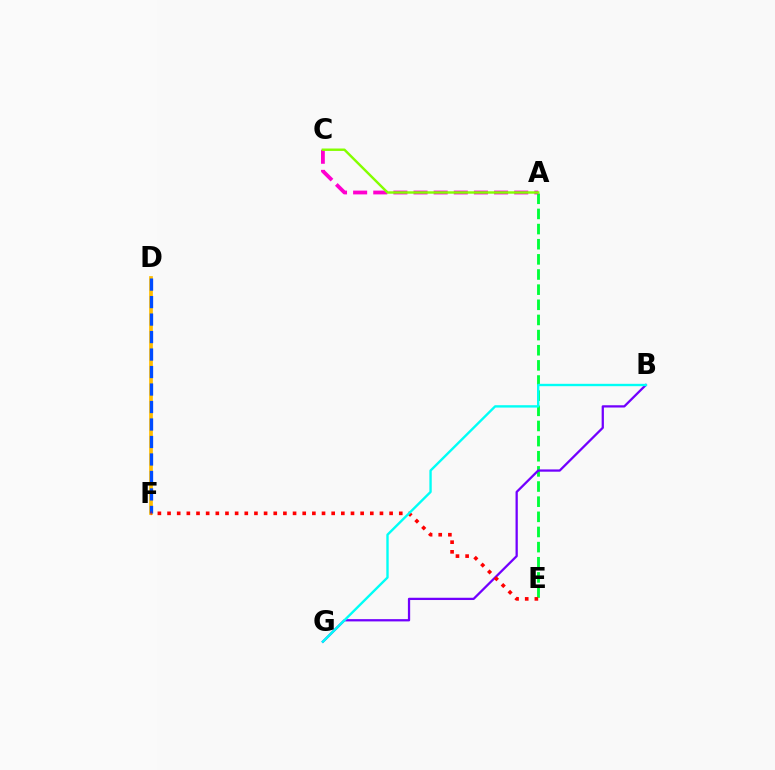{('A', 'E'): [{'color': '#00ff39', 'line_style': 'dashed', 'thickness': 2.06}], ('B', 'G'): [{'color': '#7200ff', 'line_style': 'solid', 'thickness': 1.63}, {'color': '#00fff6', 'line_style': 'solid', 'thickness': 1.71}], ('D', 'F'): [{'color': '#ffbd00', 'line_style': 'solid', 'thickness': 2.68}, {'color': '#004bff', 'line_style': 'dashed', 'thickness': 2.38}], ('E', 'F'): [{'color': '#ff0000', 'line_style': 'dotted', 'thickness': 2.62}], ('A', 'C'): [{'color': '#ff00cf', 'line_style': 'dashed', 'thickness': 2.74}, {'color': '#84ff00', 'line_style': 'solid', 'thickness': 1.74}]}